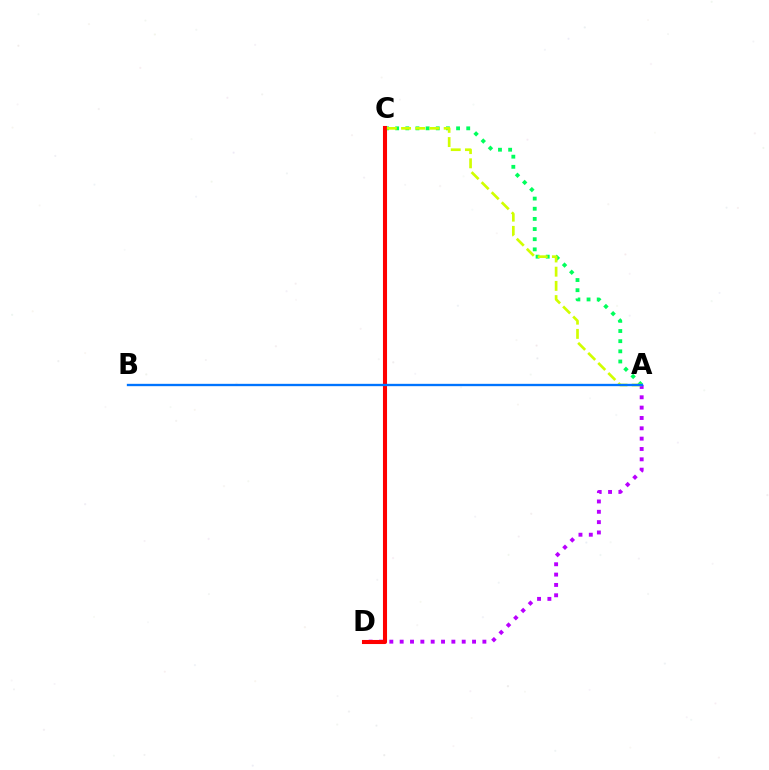{('A', 'C'): [{'color': '#00ff5c', 'line_style': 'dotted', 'thickness': 2.76}, {'color': '#d1ff00', 'line_style': 'dashed', 'thickness': 1.93}], ('A', 'D'): [{'color': '#b900ff', 'line_style': 'dotted', 'thickness': 2.81}], ('C', 'D'): [{'color': '#ff0000', 'line_style': 'solid', 'thickness': 2.93}], ('A', 'B'): [{'color': '#0074ff', 'line_style': 'solid', 'thickness': 1.69}]}